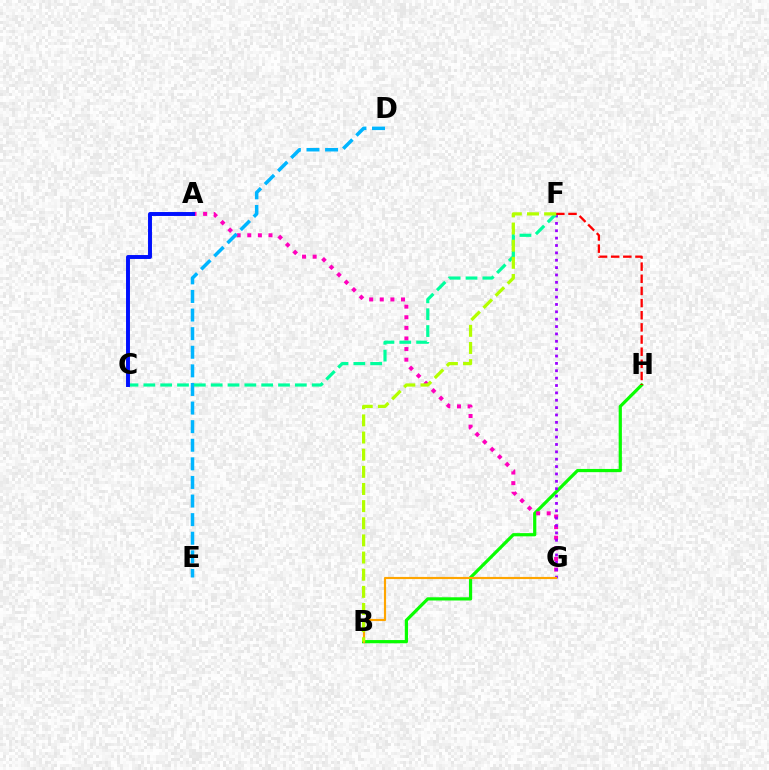{('B', 'H'): [{'color': '#08ff00', 'line_style': 'solid', 'thickness': 2.31}], ('A', 'G'): [{'color': '#ff00bd', 'line_style': 'dotted', 'thickness': 2.88}], ('D', 'E'): [{'color': '#00b5ff', 'line_style': 'dashed', 'thickness': 2.53}], ('F', 'G'): [{'color': '#9b00ff', 'line_style': 'dotted', 'thickness': 2.0}], ('C', 'F'): [{'color': '#00ff9d', 'line_style': 'dashed', 'thickness': 2.29}], ('F', 'H'): [{'color': '#ff0000', 'line_style': 'dashed', 'thickness': 1.65}], ('B', 'G'): [{'color': '#ffa500', 'line_style': 'solid', 'thickness': 1.55}], ('B', 'F'): [{'color': '#b3ff00', 'line_style': 'dashed', 'thickness': 2.33}], ('A', 'C'): [{'color': '#0010ff', 'line_style': 'solid', 'thickness': 2.83}]}